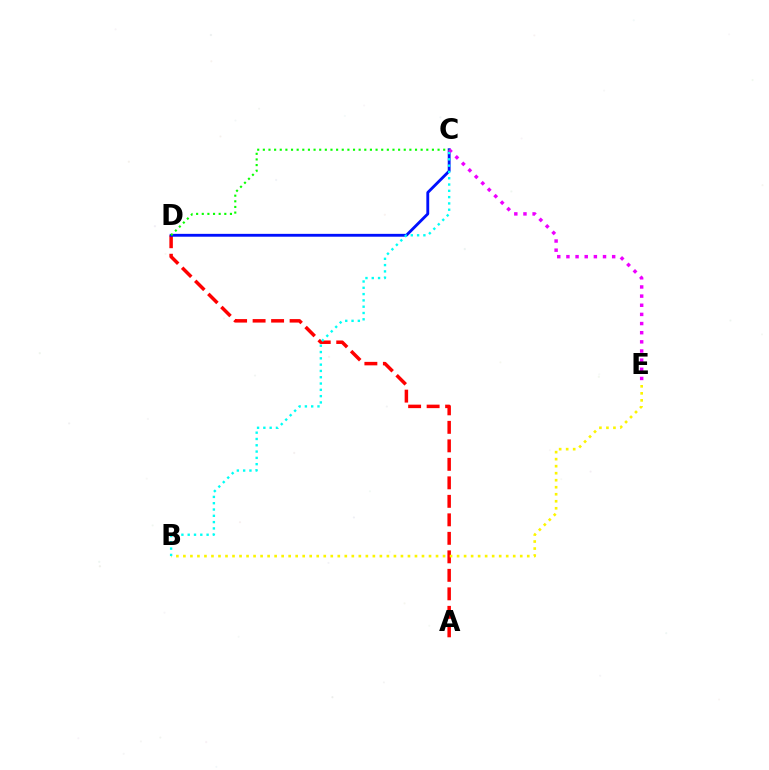{('A', 'D'): [{'color': '#ff0000', 'line_style': 'dashed', 'thickness': 2.51}], ('C', 'D'): [{'color': '#0010ff', 'line_style': 'solid', 'thickness': 2.05}, {'color': '#08ff00', 'line_style': 'dotted', 'thickness': 1.53}], ('B', 'E'): [{'color': '#fcf500', 'line_style': 'dotted', 'thickness': 1.91}], ('C', 'E'): [{'color': '#ee00ff', 'line_style': 'dotted', 'thickness': 2.49}], ('B', 'C'): [{'color': '#00fff6', 'line_style': 'dotted', 'thickness': 1.71}]}